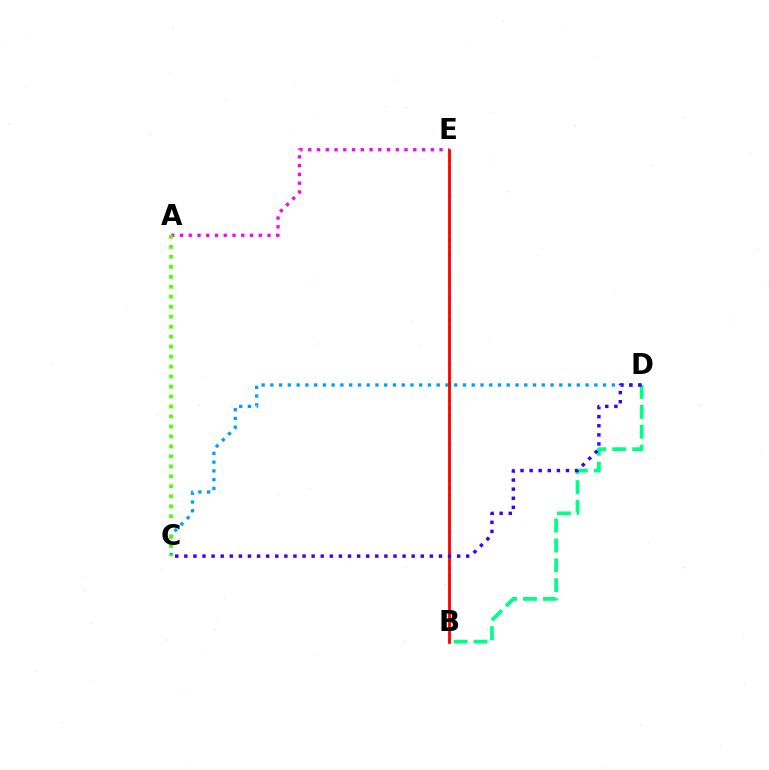{('B', 'D'): [{'color': '#00ff86', 'line_style': 'dashed', 'thickness': 2.71}], ('B', 'E'): [{'color': '#ffd500', 'line_style': 'dotted', 'thickness': 1.98}, {'color': '#ff0000', 'line_style': 'solid', 'thickness': 2.01}], ('C', 'D'): [{'color': '#009eff', 'line_style': 'dotted', 'thickness': 2.38}, {'color': '#3700ff', 'line_style': 'dotted', 'thickness': 2.47}], ('A', 'E'): [{'color': '#ff00ed', 'line_style': 'dotted', 'thickness': 2.38}], ('A', 'C'): [{'color': '#4fff00', 'line_style': 'dotted', 'thickness': 2.71}]}